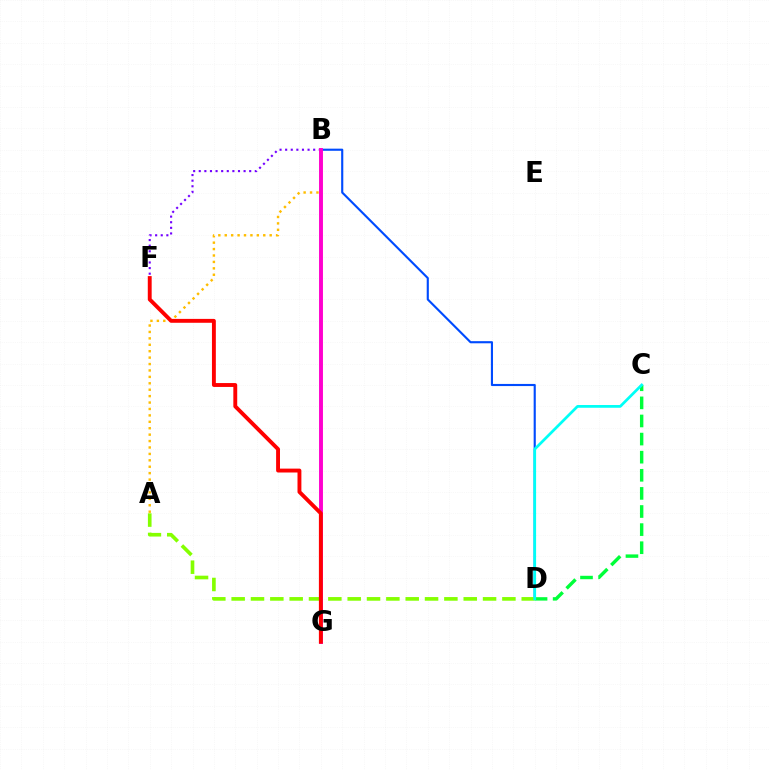{('B', 'F'): [{'color': '#7200ff', 'line_style': 'dotted', 'thickness': 1.52}], ('B', 'D'): [{'color': '#004bff', 'line_style': 'solid', 'thickness': 1.53}], ('C', 'D'): [{'color': '#00ff39', 'line_style': 'dashed', 'thickness': 2.46}, {'color': '#00fff6', 'line_style': 'solid', 'thickness': 1.97}], ('A', 'D'): [{'color': '#84ff00', 'line_style': 'dashed', 'thickness': 2.63}], ('A', 'B'): [{'color': '#ffbd00', 'line_style': 'dotted', 'thickness': 1.74}], ('B', 'G'): [{'color': '#ff00cf', 'line_style': 'solid', 'thickness': 2.82}], ('F', 'G'): [{'color': '#ff0000', 'line_style': 'solid', 'thickness': 2.8}]}